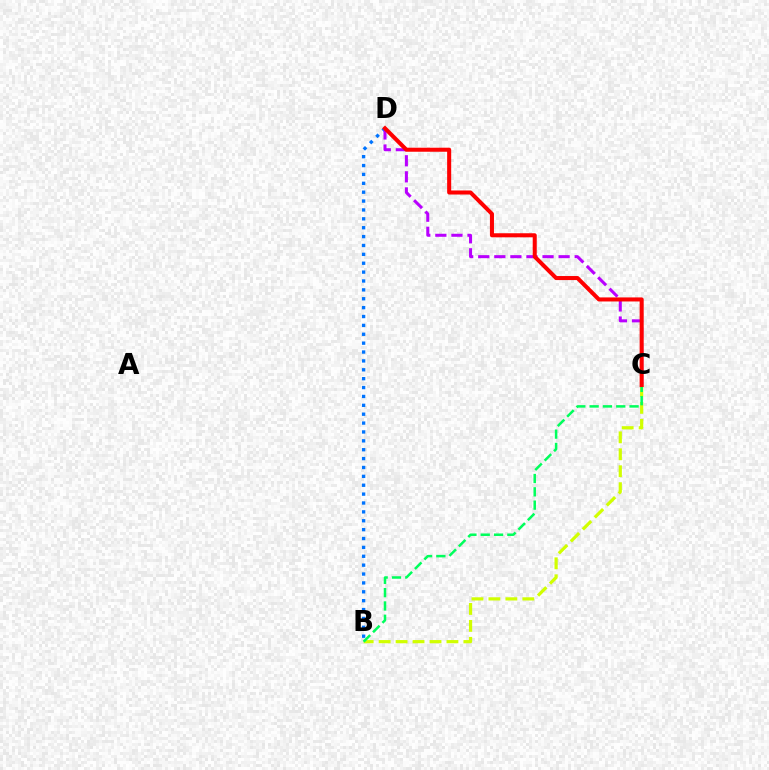{('B', 'C'): [{'color': '#d1ff00', 'line_style': 'dashed', 'thickness': 2.3}, {'color': '#00ff5c', 'line_style': 'dashed', 'thickness': 1.81}], ('B', 'D'): [{'color': '#0074ff', 'line_style': 'dotted', 'thickness': 2.41}], ('C', 'D'): [{'color': '#b900ff', 'line_style': 'dashed', 'thickness': 2.18}, {'color': '#ff0000', 'line_style': 'solid', 'thickness': 2.91}]}